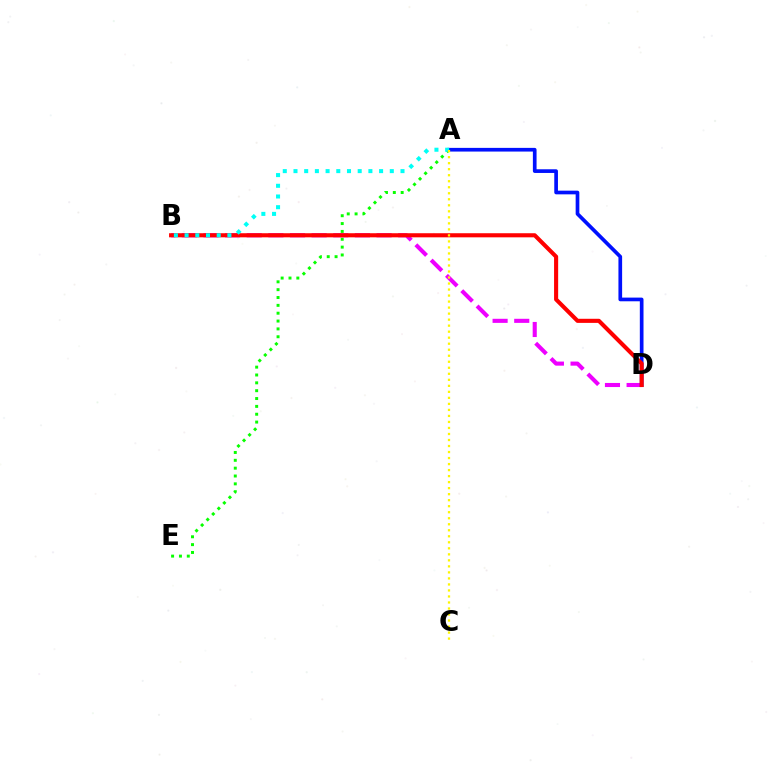{('B', 'D'): [{'color': '#ee00ff', 'line_style': 'dashed', 'thickness': 2.94}, {'color': '#ff0000', 'line_style': 'solid', 'thickness': 2.95}], ('A', 'E'): [{'color': '#08ff00', 'line_style': 'dotted', 'thickness': 2.13}], ('A', 'D'): [{'color': '#0010ff', 'line_style': 'solid', 'thickness': 2.65}], ('A', 'B'): [{'color': '#00fff6', 'line_style': 'dotted', 'thickness': 2.91}], ('A', 'C'): [{'color': '#fcf500', 'line_style': 'dotted', 'thickness': 1.64}]}